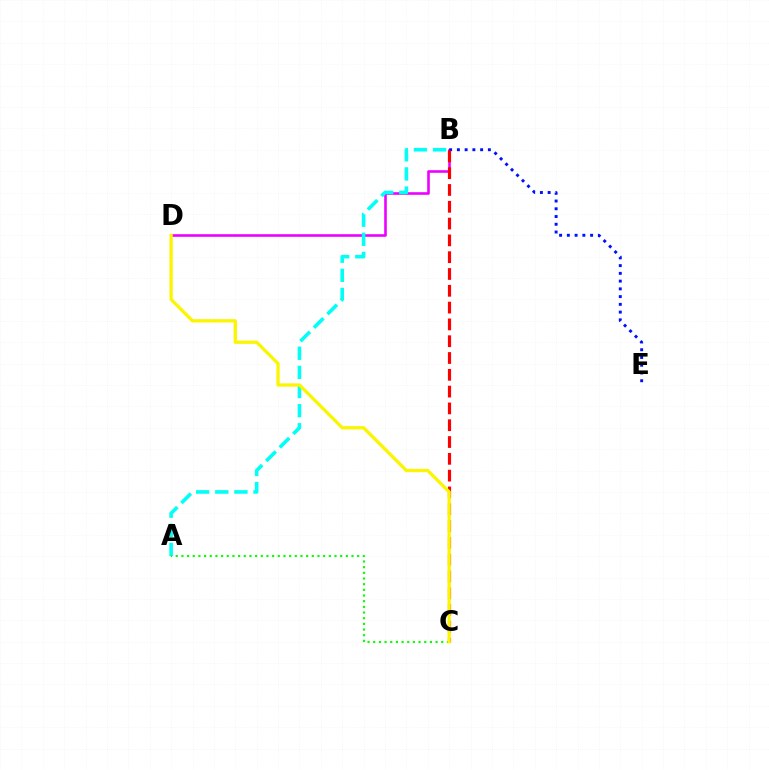{('B', 'D'): [{'color': '#ee00ff', 'line_style': 'solid', 'thickness': 1.88}], ('A', 'B'): [{'color': '#00fff6', 'line_style': 'dashed', 'thickness': 2.6}], ('B', 'E'): [{'color': '#0010ff', 'line_style': 'dotted', 'thickness': 2.11}], ('B', 'C'): [{'color': '#ff0000', 'line_style': 'dashed', 'thickness': 2.28}], ('A', 'C'): [{'color': '#08ff00', 'line_style': 'dotted', 'thickness': 1.54}], ('C', 'D'): [{'color': '#fcf500', 'line_style': 'solid', 'thickness': 2.36}]}